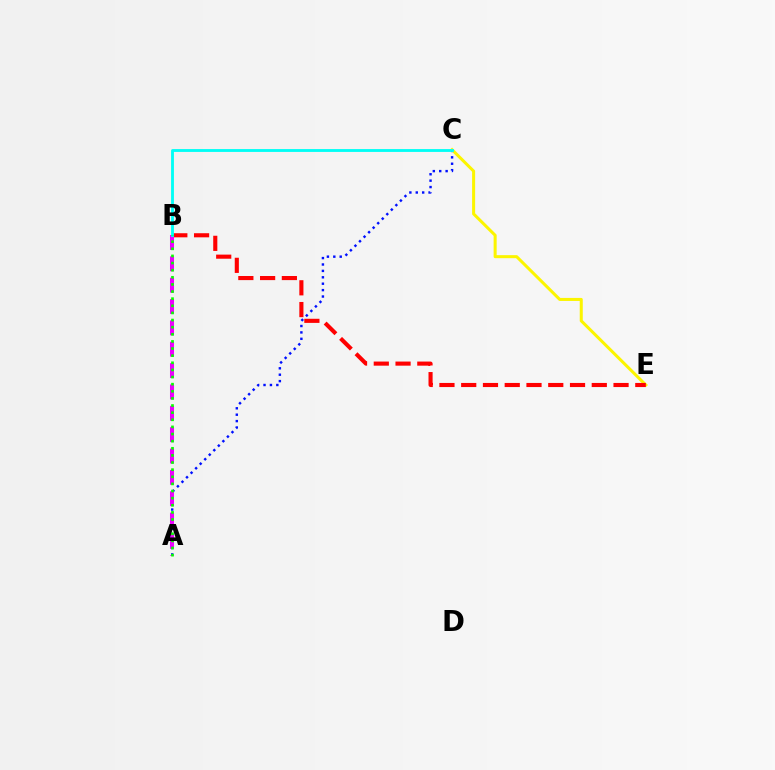{('A', 'C'): [{'color': '#0010ff', 'line_style': 'dotted', 'thickness': 1.74}], ('C', 'E'): [{'color': '#fcf500', 'line_style': 'solid', 'thickness': 2.18}], ('B', 'E'): [{'color': '#ff0000', 'line_style': 'dashed', 'thickness': 2.96}], ('A', 'B'): [{'color': '#ee00ff', 'line_style': 'dashed', 'thickness': 2.9}, {'color': '#08ff00', 'line_style': 'dotted', 'thickness': 1.94}], ('B', 'C'): [{'color': '#00fff6', 'line_style': 'solid', 'thickness': 2.05}]}